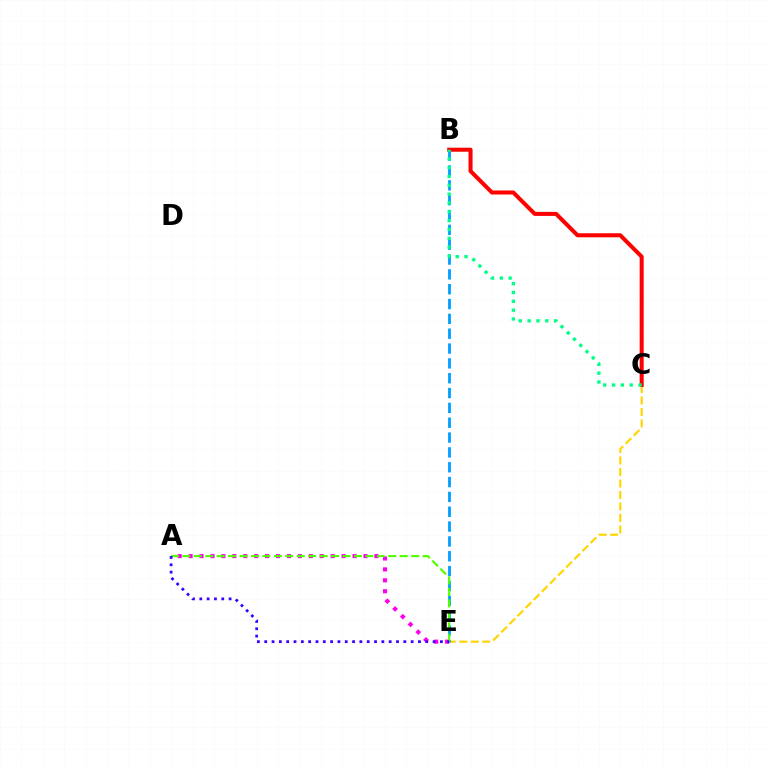{('C', 'E'): [{'color': '#ffd500', 'line_style': 'dashed', 'thickness': 1.56}], ('B', 'C'): [{'color': '#ff0000', 'line_style': 'solid', 'thickness': 2.9}, {'color': '#00ff86', 'line_style': 'dotted', 'thickness': 2.4}], ('A', 'E'): [{'color': '#ff00ed', 'line_style': 'dotted', 'thickness': 2.97}, {'color': '#4fff00', 'line_style': 'dashed', 'thickness': 1.55}, {'color': '#3700ff', 'line_style': 'dotted', 'thickness': 1.99}], ('B', 'E'): [{'color': '#009eff', 'line_style': 'dashed', 'thickness': 2.02}]}